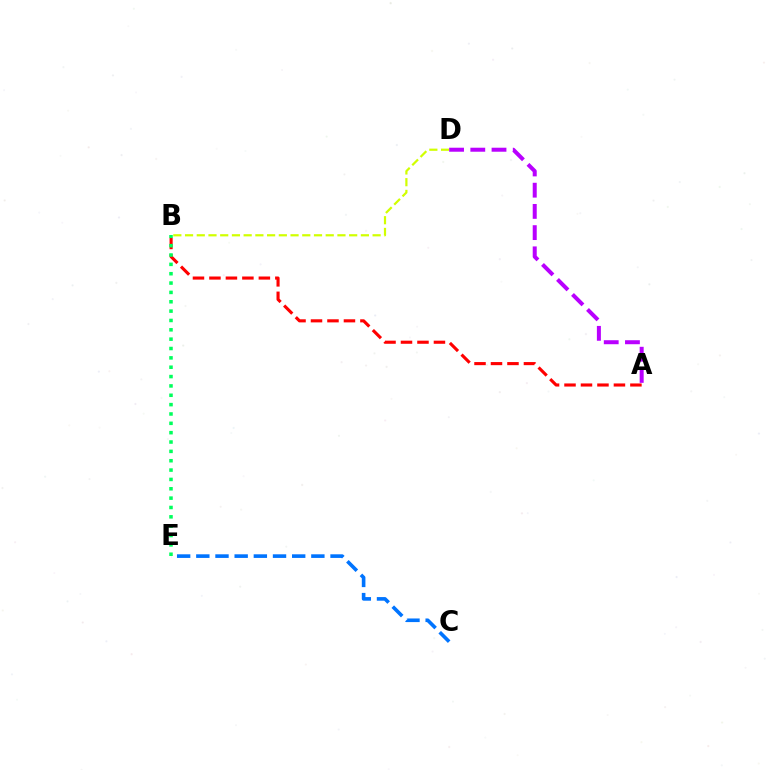{('C', 'E'): [{'color': '#0074ff', 'line_style': 'dashed', 'thickness': 2.6}], ('A', 'B'): [{'color': '#ff0000', 'line_style': 'dashed', 'thickness': 2.24}], ('B', 'D'): [{'color': '#d1ff00', 'line_style': 'dashed', 'thickness': 1.59}], ('B', 'E'): [{'color': '#00ff5c', 'line_style': 'dotted', 'thickness': 2.54}], ('A', 'D'): [{'color': '#b900ff', 'line_style': 'dashed', 'thickness': 2.88}]}